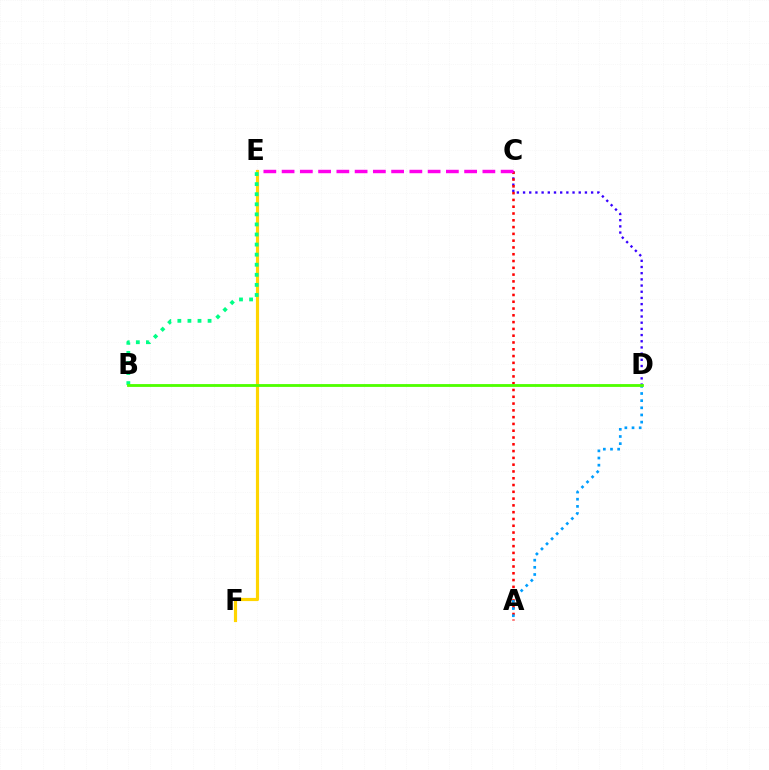{('C', 'D'): [{'color': '#3700ff', 'line_style': 'dotted', 'thickness': 1.68}], ('A', 'C'): [{'color': '#ff0000', 'line_style': 'dotted', 'thickness': 1.84}], ('C', 'E'): [{'color': '#ff00ed', 'line_style': 'dashed', 'thickness': 2.48}], ('A', 'D'): [{'color': '#009eff', 'line_style': 'dotted', 'thickness': 1.94}], ('E', 'F'): [{'color': '#ffd500', 'line_style': 'solid', 'thickness': 2.28}], ('B', 'E'): [{'color': '#00ff86', 'line_style': 'dotted', 'thickness': 2.74}], ('B', 'D'): [{'color': '#4fff00', 'line_style': 'solid', 'thickness': 2.04}]}